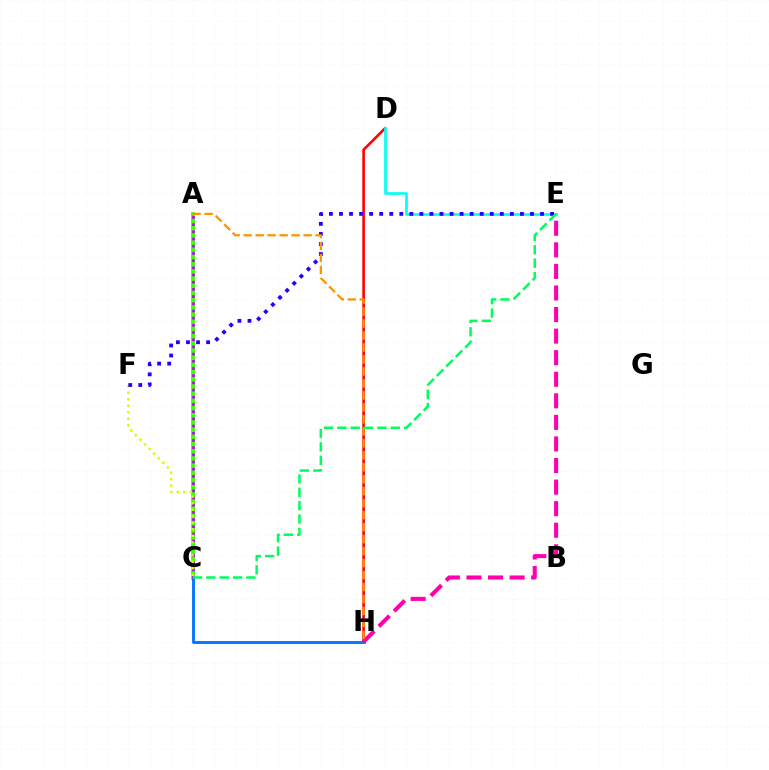{('D', 'H'): [{'color': '#ff0000', 'line_style': 'solid', 'thickness': 1.87}], ('A', 'C'): [{'color': '#3dff00', 'line_style': 'solid', 'thickness': 2.76}, {'color': '#b900ff', 'line_style': 'dotted', 'thickness': 1.95}], ('C', 'H'): [{'color': '#0074ff', 'line_style': 'solid', 'thickness': 2.05}], ('E', 'H'): [{'color': '#ff00ac', 'line_style': 'dashed', 'thickness': 2.93}], ('C', 'F'): [{'color': '#d1ff00', 'line_style': 'dotted', 'thickness': 1.77}], ('D', 'E'): [{'color': '#00fff6', 'line_style': 'solid', 'thickness': 1.92}], ('E', 'F'): [{'color': '#2500ff', 'line_style': 'dotted', 'thickness': 2.73}], ('A', 'H'): [{'color': '#ff9400', 'line_style': 'dashed', 'thickness': 1.63}], ('C', 'E'): [{'color': '#00ff5c', 'line_style': 'dashed', 'thickness': 1.82}]}